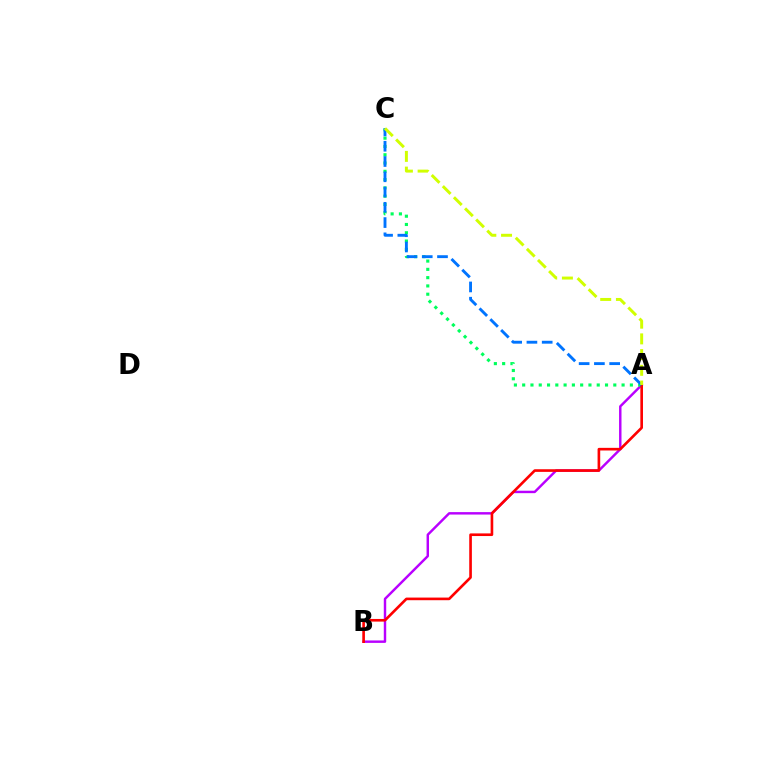{('A', 'B'): [{'color': '#b900ff', 'line_style': 'solid', 'thickness': 1.75}, {'color': '#ff0000', 'line_style': 'solid', 'thickness': 1.9}], ('A', 'C'): [{'color': '#00ff5c', 'line_style': 'dotted', 'thickness': 2.25}, {'color': '#0074ff', 'line_style': 'dashed', 'thickness': 2.07}, {'color': '#d1ff00', 'line_style': 'dashed', 'thickness': 2.14}]}